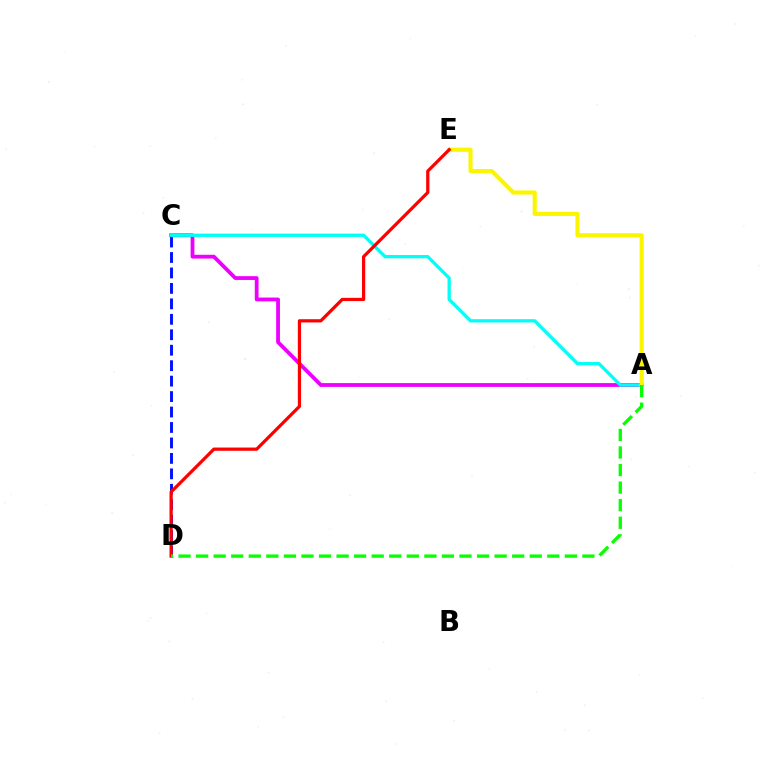{('C', 'D'): [{'color': '#0010ff', 'line_style': 'dashed', 'thickness': 2.1}], ('A', 'C'): [{'color': '#ee00ff', 'line_style': 'solid', 'thickness': 2.73}, {'color': '#00fff6', 'line_style': 'solid', 'thickness': 2.37}], ('A', 'E'): [{'color': '#fcf500', 'line_style': 'solid', 'thickness': 2.97}], ('D', 'E'): [{'color': '#ff0000', 'line_style': 'solid', 'thickness': 2.32}], ('A', 'D'): [{'color': '#08ff00', 'line_style': 'dashed', 'thickness': 2.39}]}